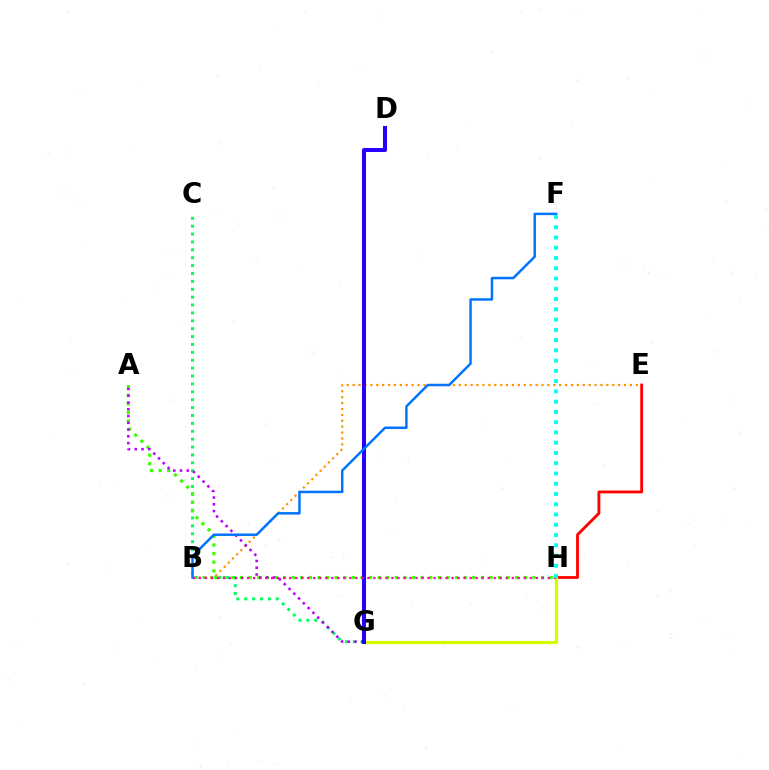{('E', 'H'): [{'color': '#ff0000', 'line_style': 'solid', 'thickness': 2.03}], ('G', 'H'): [{'color': '#d1ff00', 'line_style': 'solid', 'thickness': 2.34}], ('C', 'G'): [{'color': '#00ff5c', 'line_style': 'dotted', 'thickness': 2.14}], ('B', 'E'): [{'color': '#ff9400', 'line_style': 'dotted', 'thickness': 1.6}], ('A', 'H'): [{'color': '#3dff00', 'line_style': 'dotted', 'thickness': 2.34}], ('A', 'G'): [{'color': '#b900ff', 'line_style': 'dotted', 'thickness': 1.84}], ('D', 'G'): [{'color': '#2500ff', 'line_style': 'solid', 'thickness': 2.91}], ('B', 'H'): [{'color': '#ff00ac', 'line_style': 'dotted', 'thickness': 1.63}], ('B', 'F'): [{'color': '#0074ff', 'line_style': 'solid', 'thickness': 1.78}], ('F', 'H'): [{'color': '#00fff6', 'line_style': 'dotted', 'thickness': 2.79}]}